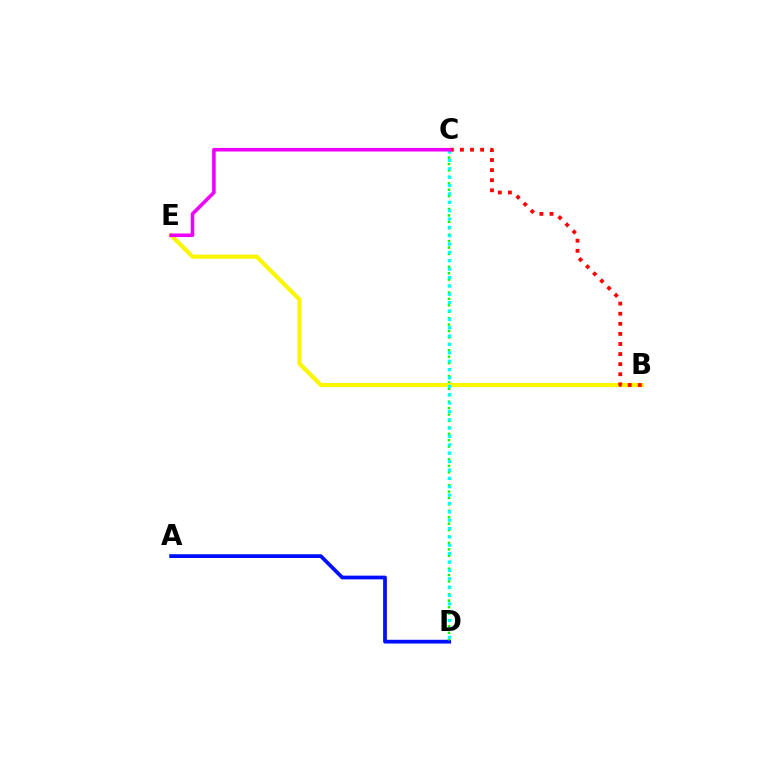{('A', 'D'): [{'color': '#0010ff', 'line_style': 'solid', 'thickness': 2.71}], ('C', 'D'): [{'color': '#08ff00', 'line_style': 'dotted', 'thickness': 1.74}, {'color': '#00fff6', 'line_style': 'dotted', 'thickness': 2.27}], ('B', 'E'): [{'color': '#fcf500', 'line_style': 'solid', 'thickness': 2.98}], ('B', 'C'): [{'color': '#ff0000', 'line_style': 'dotted', 'thickness': 2.74}], ('C', 'E'): [{'color': '#ee00ff', 'line_style': 'solid', 'thickness': 2.58}]}